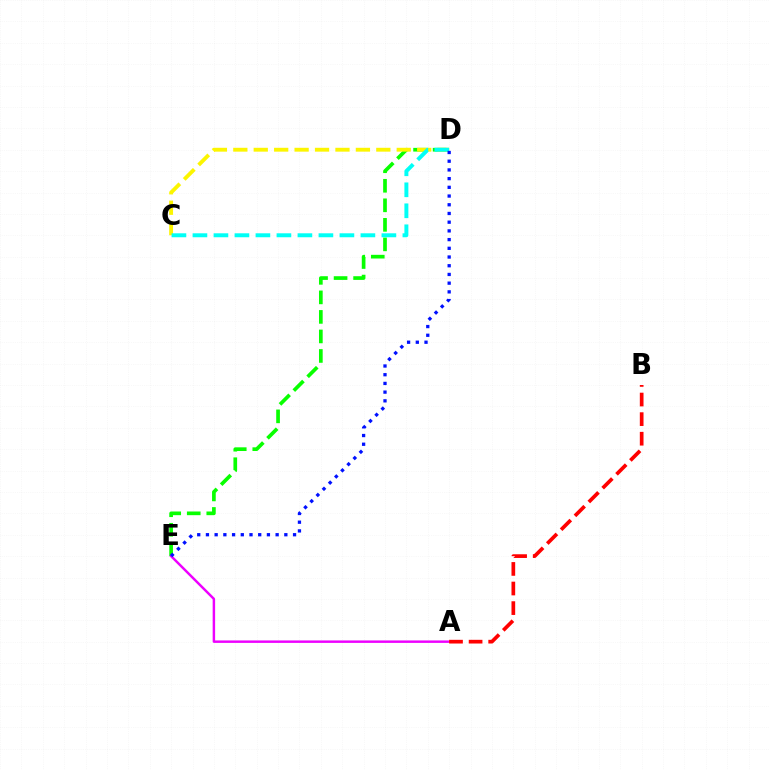{('D', 'E'): [{'color': '#08ff00', 'line_style': 'dashed', 'thickness': 2.65}, {'color': '#0010ff', 'line_style': 'dotted', 'thickness': 2.37}], ('A', 'E'): [{'color': '#ee00ff', 'line_style': 'solid', 'thickness': 1.77}], ('A', 'B'): [{'color': '#ff0000', 'line_style': 'dashed', 'thickness': 2.66}], ('C', 'D'): [{'color': '#fcf500', 'line_style': 'dashed', 'thickness': 2.78}, {'color': '#00fff6', 'line_style': 'dashed', 'thickness': 2.85}]}